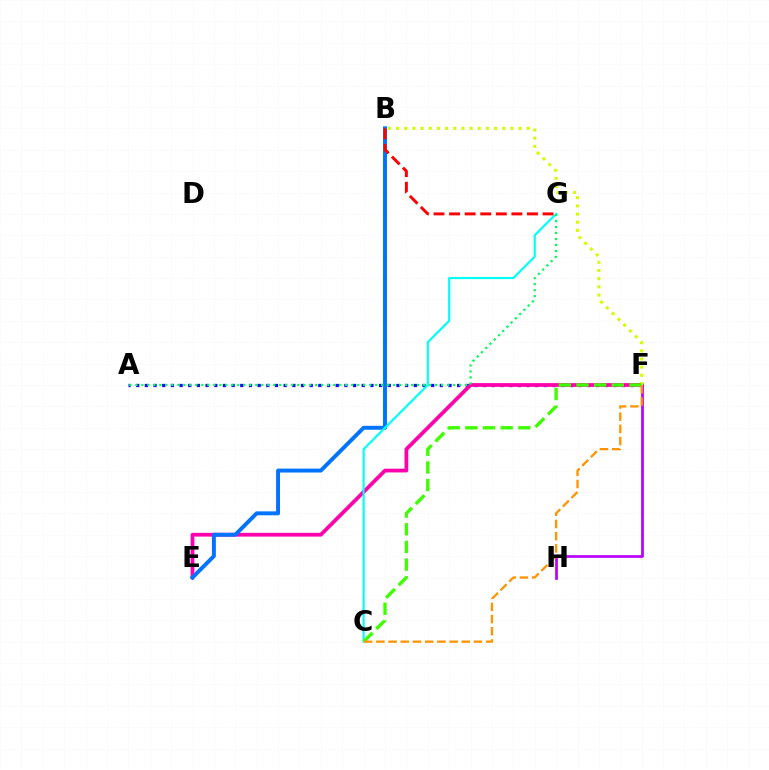{('A', 'F'): [{'color': '#2500ff', 'line_style': 'dotted', 'thickness': 2.36}], ('E', 'F'): [{'color': '#ff00ac', 'line_style': 'solid', 'thickness': 2.7}], ('F', 'H'): [{'color': '#b900ff', 'line_style': 'solid', 'thickness': 1.96}], ('B', 'E'): [{'color': '#0074ff', 'line_style': 'solid', 'thickness': 2.84}], ('C', 'G'): [{'color': '#00fff6', 'line_style': 'solid', 'thickness': 1.55}], ('B', 'F'): [{'color': '#d1ff00', 'line_style': 'dotted', 'thickness': 2.22}], ('A', 'G'): [{'color': '#00ff5c', 'line_style': 'dotted', 'thickness': 1.63}], ('C', 'F'): [{'color': '#3dff00', 'line_style': 'dashed', 'thickness': 2.4}, {'color': '#ff9400', 'line_style': 'dashed', 'thickness': 1.66}], ('B', 'G'): [{'color': '#ff0000', 'line_style': 'dashed', 'thickness': 2.12}]}